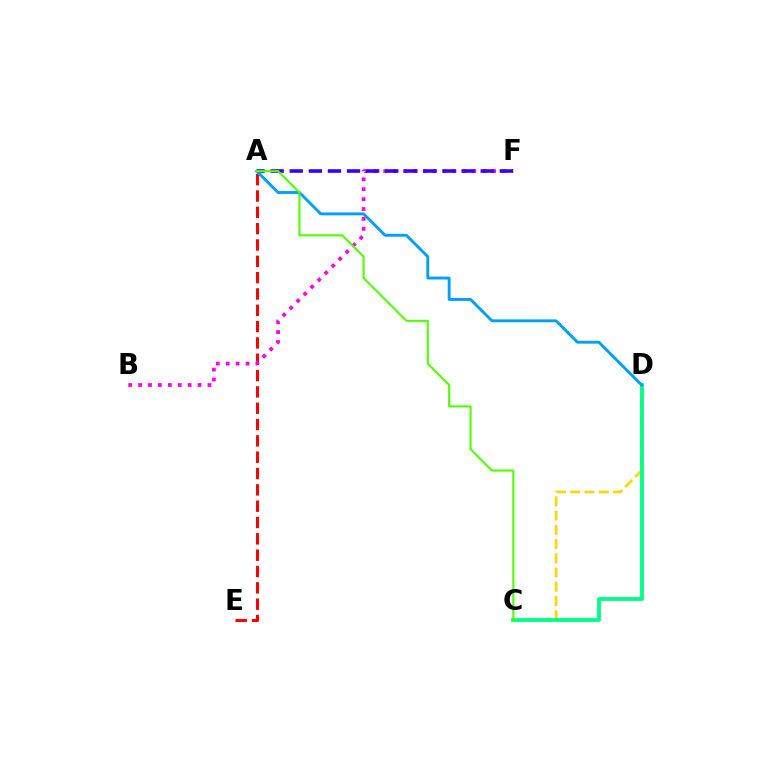{('C', 'D'): [{'color': '#ffd500', 'line_style': 'dashed', 'thickness': 1.94}, {'color': '#00ff86', 'line_style': 'solid', 'thickness': 2.76}], ('A', 'E'): [{'color': '#ff0000', 'line_style': 'dashed', 'thickness': 2.22}], ('B', 'F'): [{'color': '#ff00ed', 'line_style': 'dotted', 'thickness': 2.69}], ('A', 'F'): [{'color': '#3700ff', 'line_style': 'dashed', 'thickness': 2.59}], ('A', 'D'): [{'color': '#009eff', 'line_style': 'solid', 'thickness': 2.08}], ('A', 'C'): [{'color': '#4fff00', 'line_style': 'solid', 'thickness': 1.5}]}